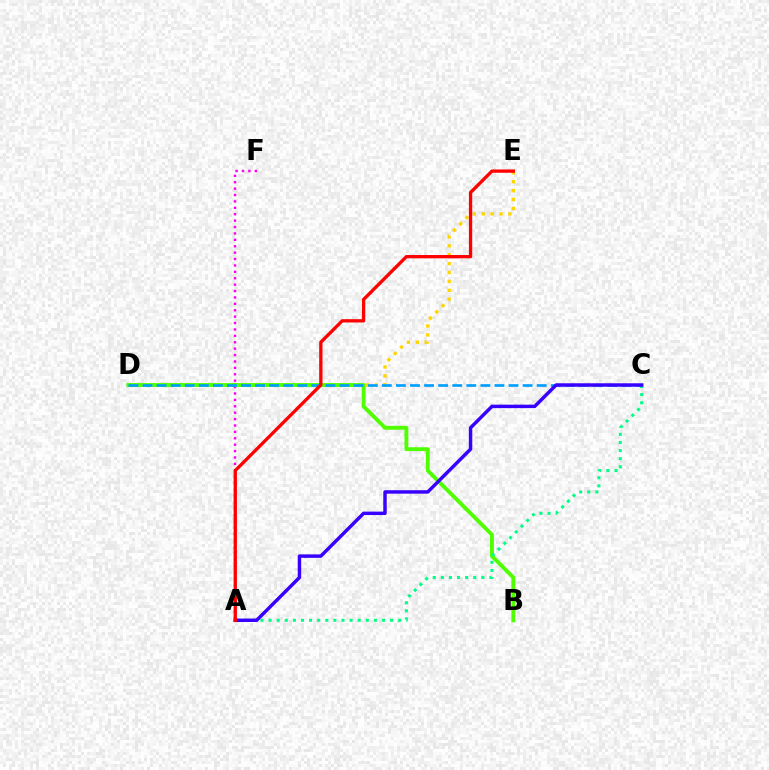{('D', 'E'): [{'color': '#ffd500', 'line_style': 'dotted', 'thickness': 2.42}], ('A', 'F'): [{'color': '#ff00ed', 'line_style': 'dotted', 'thickness': 1.74}], ('B', 'D'): [{'color': '#4fff00', 'line_style': 'solid', 'thickness': 2.78}], ('A', 'C'): [{'color': '#00ff86', 'line_style': 'dotted', 'thickness': 2.2}, {'color': '#3700ff', 'line_style': 'solid', 'thickness': 2.49}], ('C', 'D'): [{'color': '#009eff', 'line_style': 'dashed', 'thickness': 1.91}], ('A', 'E'): [{'color': '#ff0000', 'line_style': 'solid', 'thickness': 2.37}]}